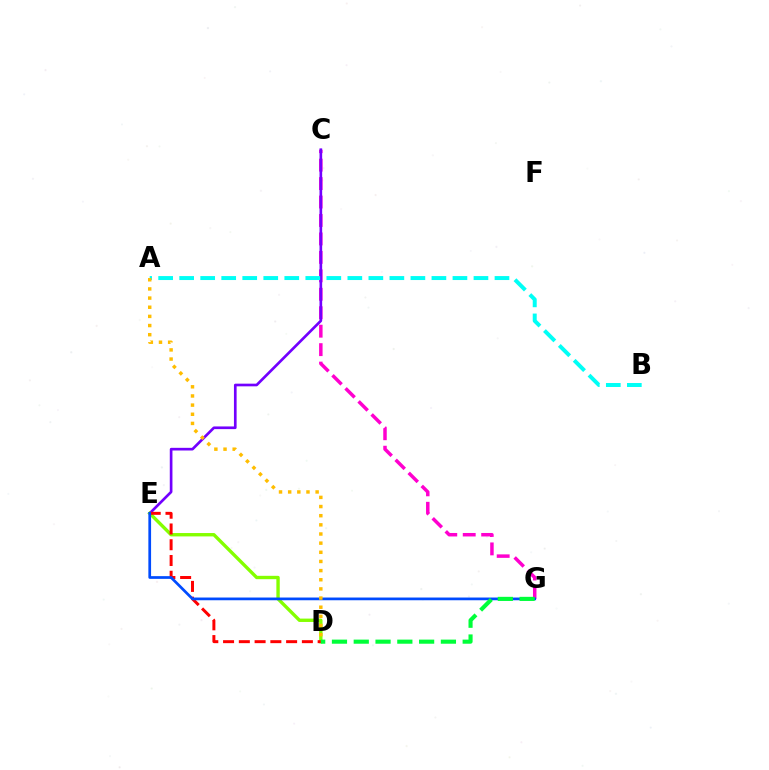{('C', 'G'): [{'color': '#ff00cf', 'line_style': 'dashed', 'thickness': 2.51}], ('C', 'E'): [{'color': '#7200ff', 'line_style': 'solid', 'thickness': 1.92}], ('D', 'E'): [{'color': '#84ff00', 'line_style': 'solid', 'thickness': 2.43}, {'color': '#ff0000', 'line_style': 'dashed', 'thickness': 2.14}], ('A', 'B'): [{'color': '#00fff6', 'line_style': 'dashed', 'thickness': 2.86}], ('E', 'G'): [{'color': '#004bff', 'line_style': 'solid', 'thickness': 1.96}], ('D', 'G'): [{'color': '#00ff39', 'line_style': 'dashed', 'thickness': 2.96}], ('A', 'D'): [{'color': '#ffbd00', 'line_style': 'dotted', 'thickness': 2.49}]}